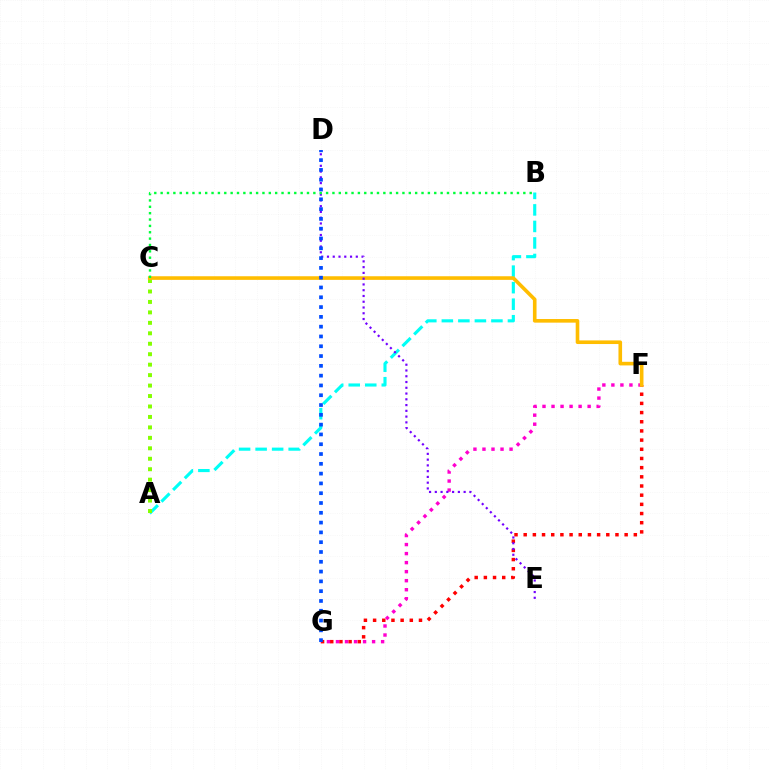{('A', 'B'): [{'color': '#00fff6', 'line_style': 'dashed', 'thickness': 2.25}], ('F', 'G'): [{'color': '#ff0000', 'line_style': 'dotted', 'thickness': 2.49}, {'color': '#ff00cf', 'line_style': 'dotted', 'thickness': 2.45}], ('A', 'C'): [{'color': '#84ff00', 'line_style': 'dotted', 'thickness': 2.84}], ('C', 'F'): [{'color': '#ffbd00', 'line_style': 'solid', 'thickness': 2.6}], ('D', 'E'): [{'color': '#7200ff', 'line_style': 'dotted', 'thickness': 1.57}], ('B', 'C'): [{'color': '#00ff39', 'line_style': 'dotted', 'thickness': 1.73}], ('D', 'G'): [{'color': '#004bff', 'line_style': 'dotted', 'thickness': 2.66}]}